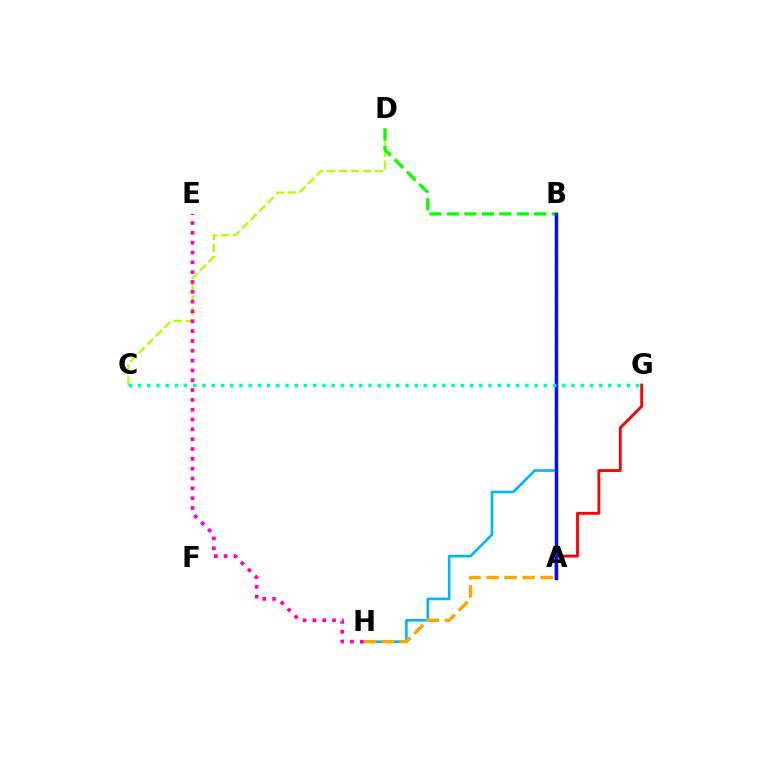{('C', 'D'): [{'color': '#b3ff00', 'line_style': 'dashed', 'thickness': 1.64}], ('A', 'B'): [{'color': '#9b00ff', 'line_style': 'dashed', 'thickness': 2.18}, {'color': '#0010ff', 'line_style': 'solid', 'thickness': 2.47}], ('B', 'H'): [{'color': '#00b5ff', 'line_style': 'solid', 'thickness': 1.89}], ('A', 'H'): [{'color': '#ffa500', 'line_style': 'dashed', 'thickness': 2.44}], ('A', 'G'): [{'color': '#ff0000', 'line_style': 'solid', 'thickness': 2.07}], ('B', 'D'): [{'color': '#08ff00', 'line_style': 'dashed', 'thickness': 2.37}], ('C', 'G'): [{'color': '#00ff9d', 'line_style': 'dotted', 'thickness': 2.51}], ('E', 'H'): [{'color': '#ff00bd', 'line_style': 'dotted', 'thickness': 2.67}]}